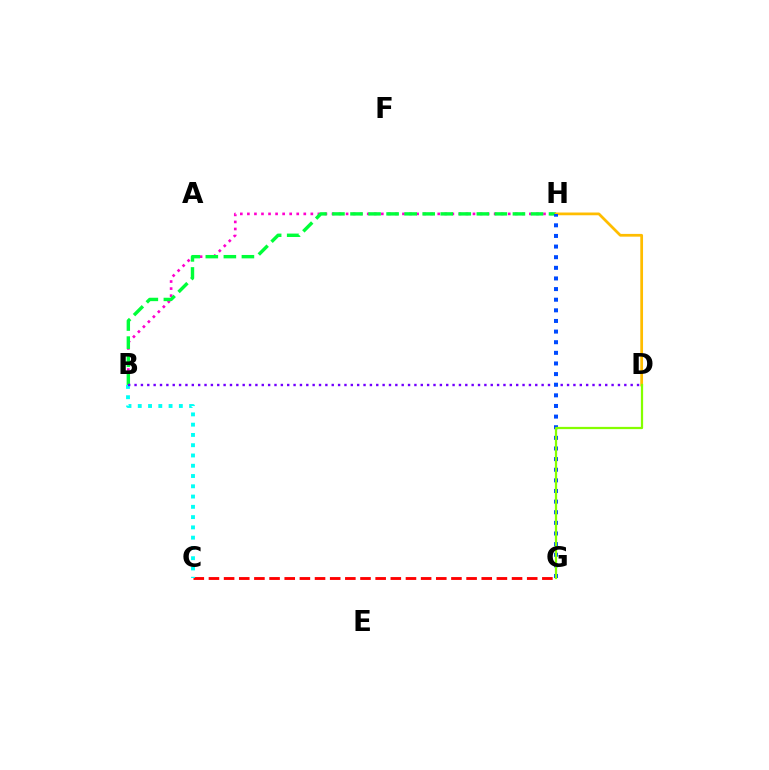{('B', 'H'): [{'color': '#ff00cf', 'line_style': 'dotted', 'thickness': 1.92}, {'color': '#00ff39', 'line_style': 'dashed', 'thickness': 2.45}], ('C', 'G'): [{'color': '#ff0000', 'line_style': 'dashed', 'thickness': 2.06}], ('B', 'C'): [{'color': '#00fff6', 'line_style': 'dotted', 'thickness': 2.79}], ('D', 'H'): [{'color': '#ffbd00', 'line_style': 'solid', 'thickness': 1.98}], ('B', 'D'): [{'color': '#7200ff', 'line_style': 'dotted', 'thickness': 1.73}], ('G', 'H'): [{'color': '#004bff', 'line_style': 'dotted', 'thickness': 2.89}], ('D', 'G'): [{'color': '#84ff00', 'line_style': 'solid', 'thickness': 1.62}]}